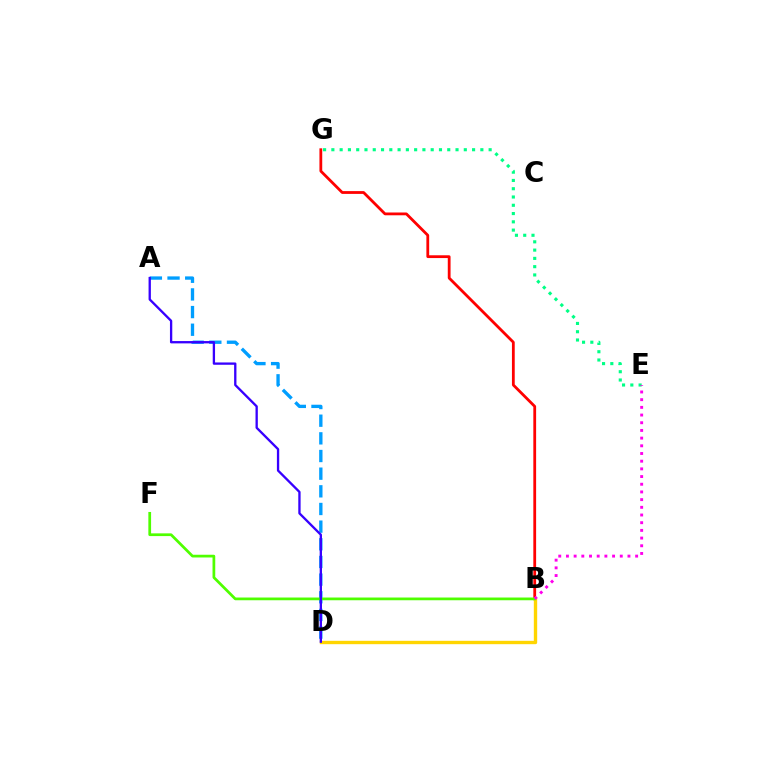{('A', 'D'): [{'color': '#009eff', 'line_style': 'dashed', 'thickness': 2.4}, {'color': '#3700ff', 'line_style': 'solid', 'thickness': 1.67}], ('E', 'G'): [{'color': '#00ff86', 'line_style': 'dotted', 'thickness': 2.25}], ('B', 'G'): [{'color': '#ff0000', 'line_style': 'solid', 'thickness': 2.01}], ('B', 'D'): [{'color': '#ffd500', 'line_style': 'solid', 'thickness': 2.43}], ('B', 'F'): [{'color': '#4fff00', 'line_style': 'solid', 'thickness': 1.97}], ('B', 'E'): [{'color': '#ff00ed', 'line_style': 'dotted', 'thickness': 2.09}]}